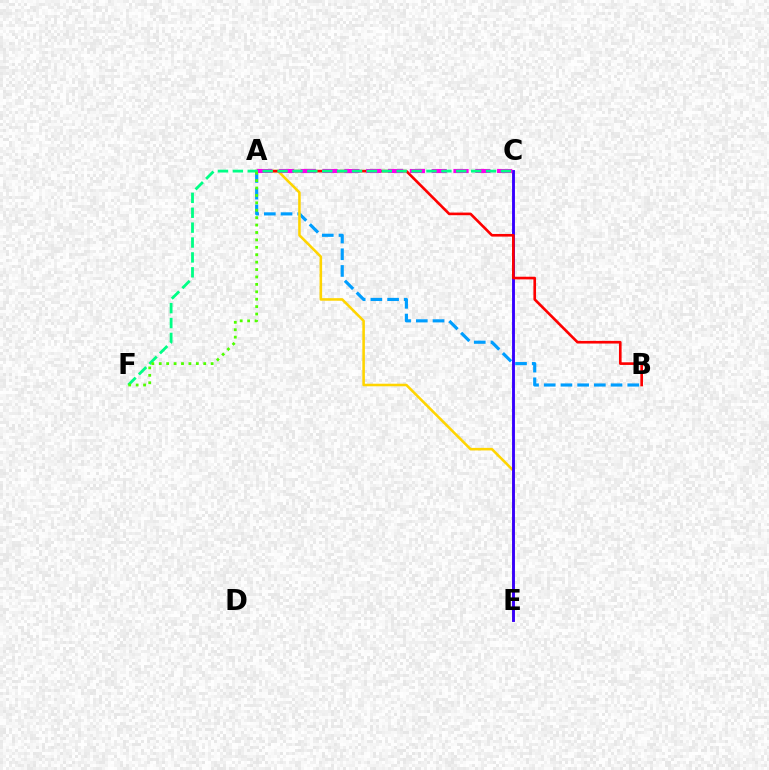{('A', 'B'): [{'color': '#009eff', 'line_style': 'dashed', 'thickness': 2.27}, {'color': '#ff0000', 'line_style': 'solid', 'thickness': 1.9}], ('A', 'E'): [{'color': '#ffd500', 'line_style': 'solid', 'thickness': 1.85}], ('C', 'E'): [{'color': '#3700ff', 'line_style': 'solid', 'thickness': 2.08}], ('A', 'C'): [{'color': '#ff00ed', 'line_style': 'dashed', 'thickness': 2.96}], ('C', 'F'): [{'color': '#00ff86', 'line_style': 'dashed', 'thickness': 2.02}], ('A', 'F'): [{'color': '#4fff00', 'line_style': 'dotted', 'thickness': 2.01}]}